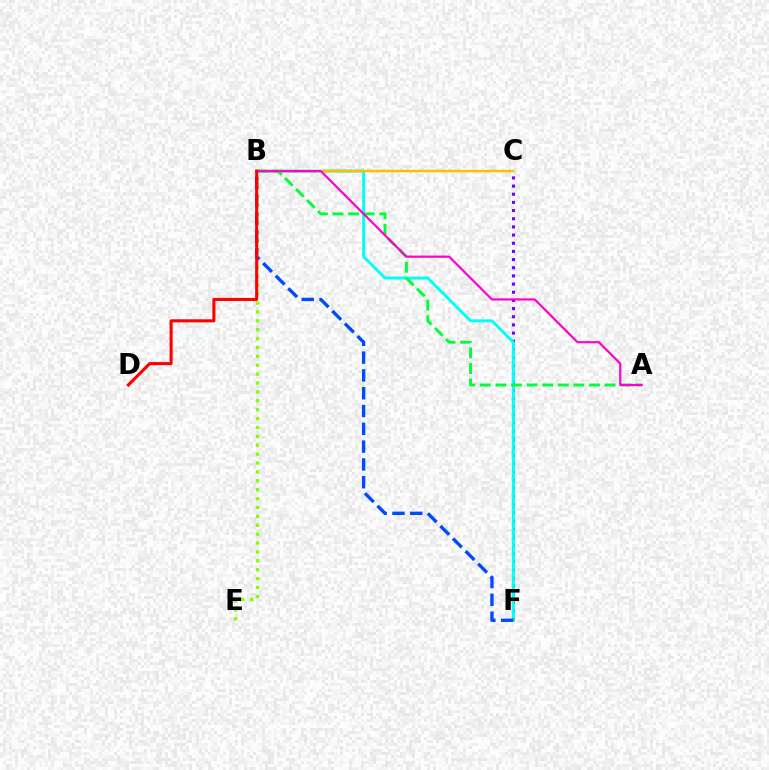{('C', 'F'): [{'color': '#7200ff', 'line_style': 'dotted', 'thickness': 2.22}], ('B', 'E'): [{'color': '#84ff00', 'line_style': 'dotted', 'thickness': 2.42}], ('B', 'F'): [{'color': '#00fff6', 'line_style': 'solid', 'thickness': 2.12}, {'color': '#004bff', 'line_style': 'dashed', 'thickness': 2.42}], ('A', 'B'): [{'color': '#00ff39', 'line_style': 'dashed', 'thickness': 2.12}, {'color': '#ff00cf', 'line_style': 'solid', 'thickness': 1.58}], ('B', 'C'): [{'color': '#ffbd00', 'line_style': 'solid', 'thickness': 1.78}], ('B', 'D'): [{'color': '#ff0000', 'line_style': 'solid', 'thickness': 2.2}]}